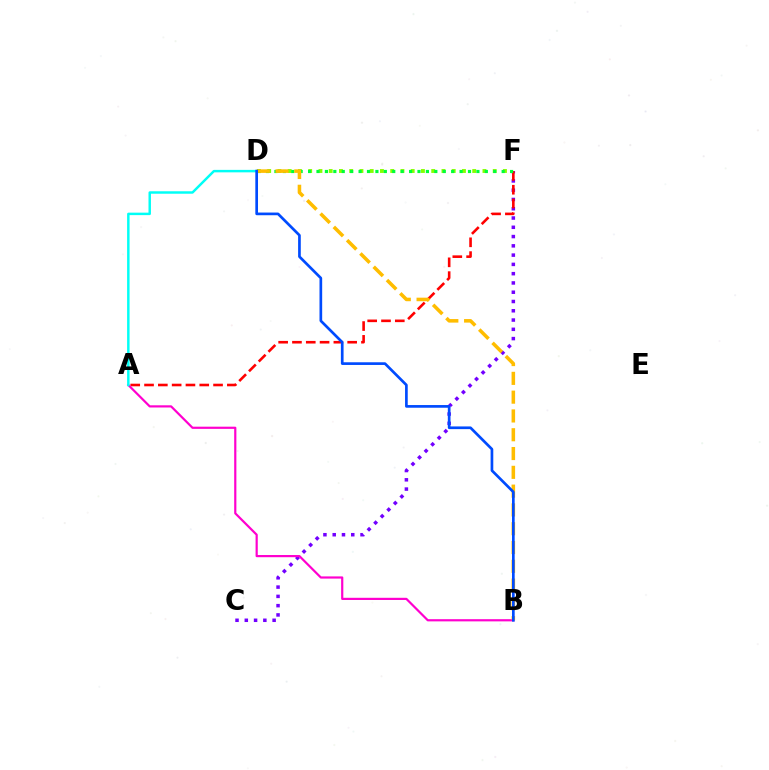{('C', 'F'): [{'color': '#7200ff', 'line_style': 'dotted', 'thickness': 2.52}], ('A', 'F'): [{'color': '#ff0000', 'line_style': 'dashed', 'thickness': 1.88}], ('A', 'B'): [{'color': '#ff00cf', 'line_style': 'solid', 'thickness': 1.58}], ('D', 'F'): [{'color': '#84ff00', 'line_style': 'dotted', 'thickness': 2.79}, {'color': '#00ff39', 'line_style': 'dotted', 'thickness': 2.29}], ('A', 'D'): [{'color': '#00fff6', 'line_style': 'solid', 'thickness': 1.77}], ('B', 'D'): [{'color': '#ffbd00', 'line_style': 'dashed', 'thickness': 2.55}, {'color': '#004bff', 'line_style': 'solid', 'thickness': 1.93}]}